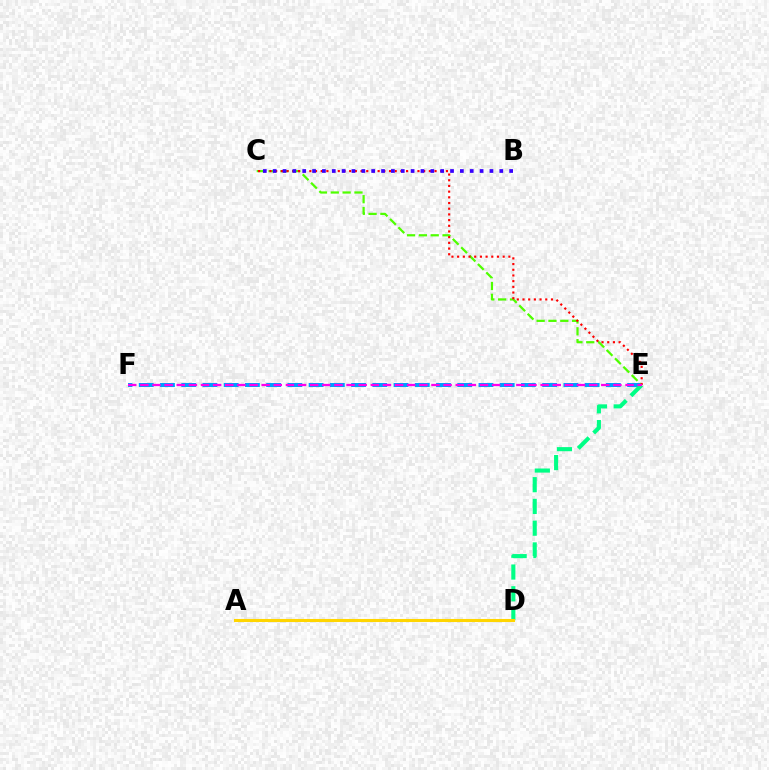{('E', 'F'): [{'color': '#009eff', 'line_style': 'dashed', 'thickness': 2.88}, {'color': '#ff00ed', 'line_style': 'dashed', 'thickness': 1.65}], ('C', 'E'): [{'color': '#4fff00', 'line_style': 'dashed', 'thickness': 1.61}, {'color': '#ff0000', 'line_style': 'dotted', 'thickness': 1.55}], ('D', 'E'): [{'color': '#00ff86', 'line_style': 'dashed', 'thickness': 2.95}], ('A', 'D'): [{'color': '#ffd500', 'line_style': 'solid', 'thickness': 2.21}], ('B', 'C'): [{'color': '#3700ff', 'line_style': 'dotted', 'thickness': 2.68}]}